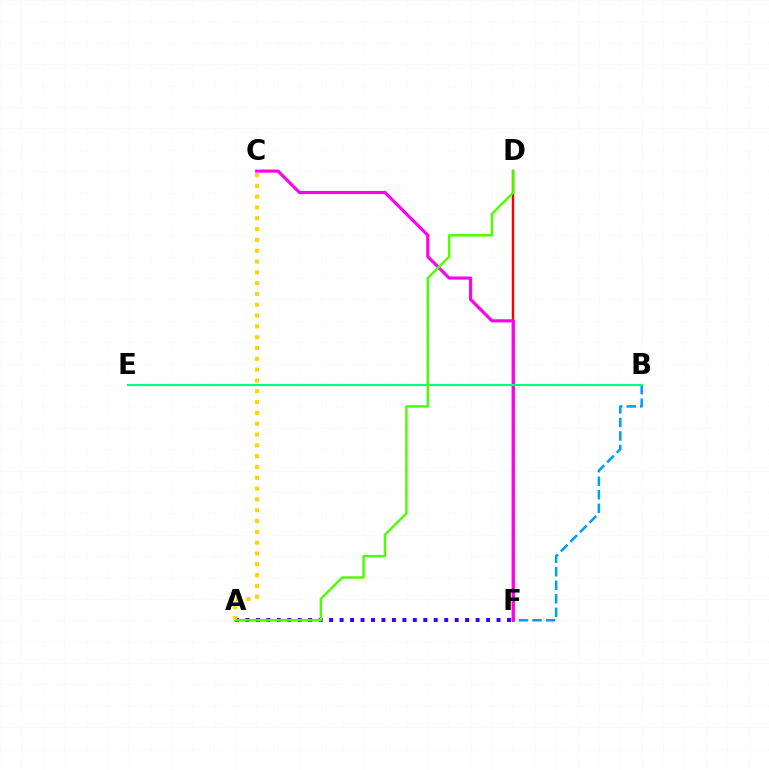{('B', 'F'): [{'color': '#009eff', 'line_style': 'dashed', 'thickness': 1.84}], ('A', 'F'): [{'color': '#3700ff', 'line_style': 'dotted', 'thickness': 2.84}], ('D', 'F'): [{'color': '#ff0000', 'line_style': 'solid', 'thickness': 1.74}], ('C', 'F'): [{'color': '#ff00ed', 'line_style': 'solid', 'thickness': 2.27}], ('B', 'E'): [{'color': '#00ff86', 'line_style': 'solid', 'thickness': 1.52}], ('A', 'D'): [{'color': '#4fff00', 'line_style': 'solid', 'thickness': 1.77}], ('A', 'C'): [{'color': '#ffd500', 'line_style': 'dotted', 'thickness': 2.94}]}